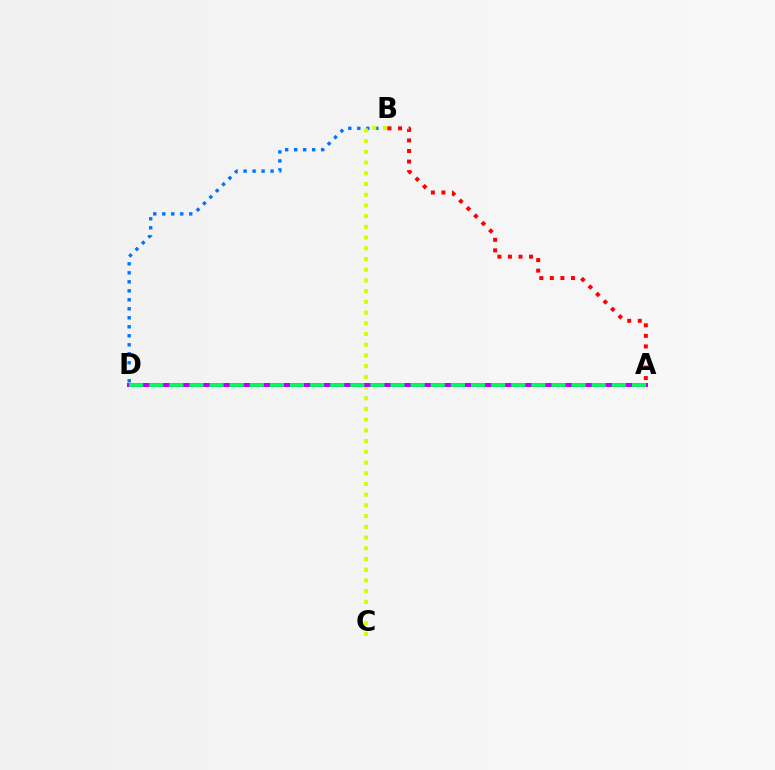{('B', 'D'): [{'color': '#0074ff', 'line_style': 'dotted', 'thickness': 2.44}], ('B', 'C'): [{'color': '#d1ff00', 'line_style': 'dotted', 'thickness': 2.91}], ('A', 'D'): [{'color': '#b900ff', 'line_style': 'solid', 'thickness': 2.87}, {'color': '#00ff5c', 'line_style': 'dashed', 'thickness': 2.73}], ('A', 'B'): [{'color': '#ff0000', 'line_style': 'dotted', 'thickness': 2.87}]}